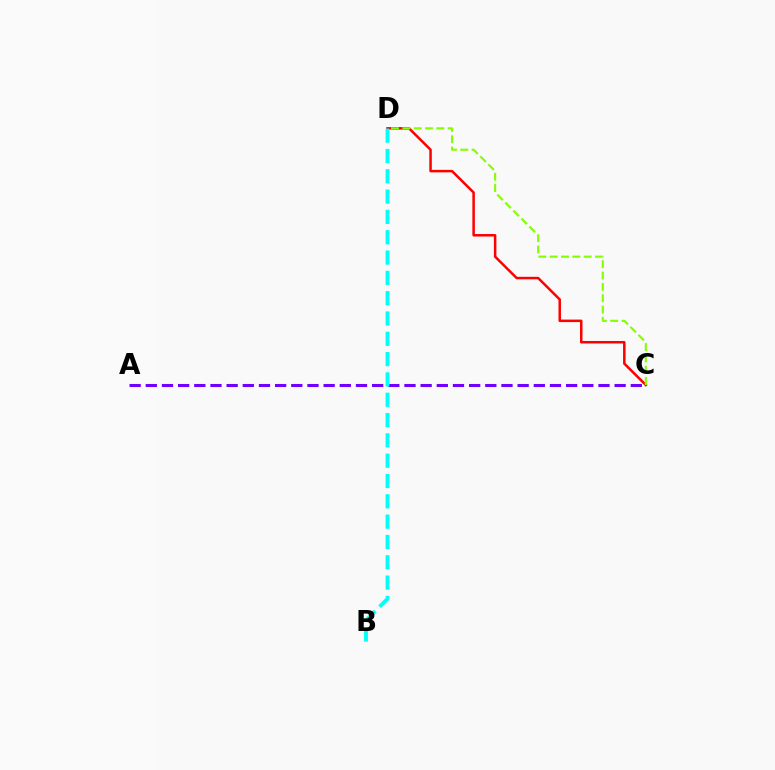{('C', 'D'): [{'color': '#ff0000', 'line_style': 'solid', 'thickness': 1.8}, {'color': '#84ff00', 'line_style': 'dashed', 'thickness': 1.54}], ('A', 'C'): [{'color': '#7200ff', 'line_style': 'dashed', 'thickness': 2.2}], ('B', 'D'): [{'color': '#00fff6', 'line_style': 'dashed', 'thickness': 2.76}]}